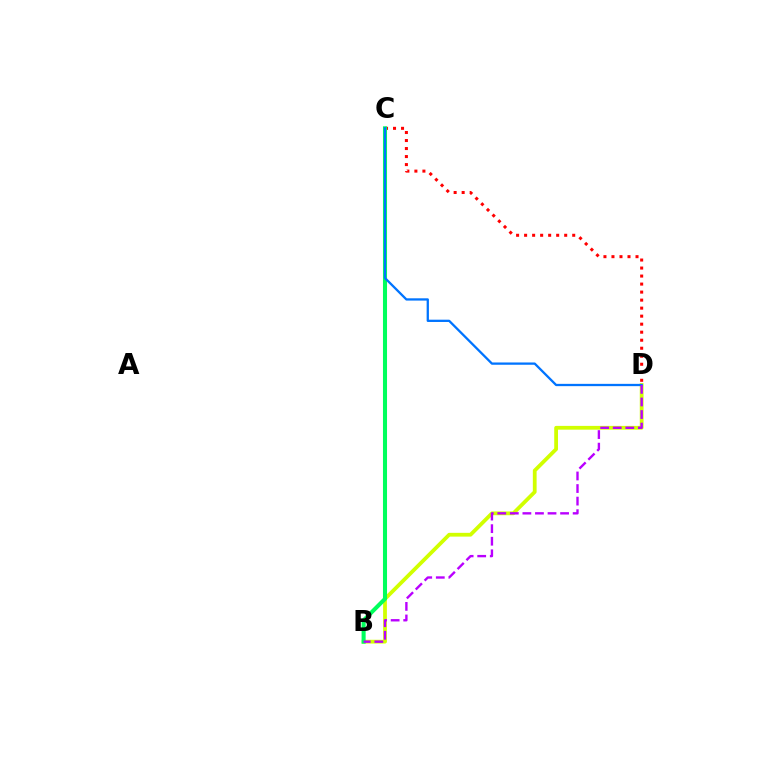{('B', 'D'): [{'color': '#d1ff00', 'line_style': 'solid', 'thickness': 2.72}, {'color': '#b900ff', 'line_style': 'dashed', 'thickness': 1.71}], ('C', 'D'): [{'color': '#ff0000', 'line_style': 'dotted', 'thickness': 2.18}, {'color': '#0074ff', 'line_style': 'solid', 'thickness': 1.65}], ('B', 'C'): [{'color': '#00ff5c', 'line_style': 'solid', 'thickness': 2.92}]}